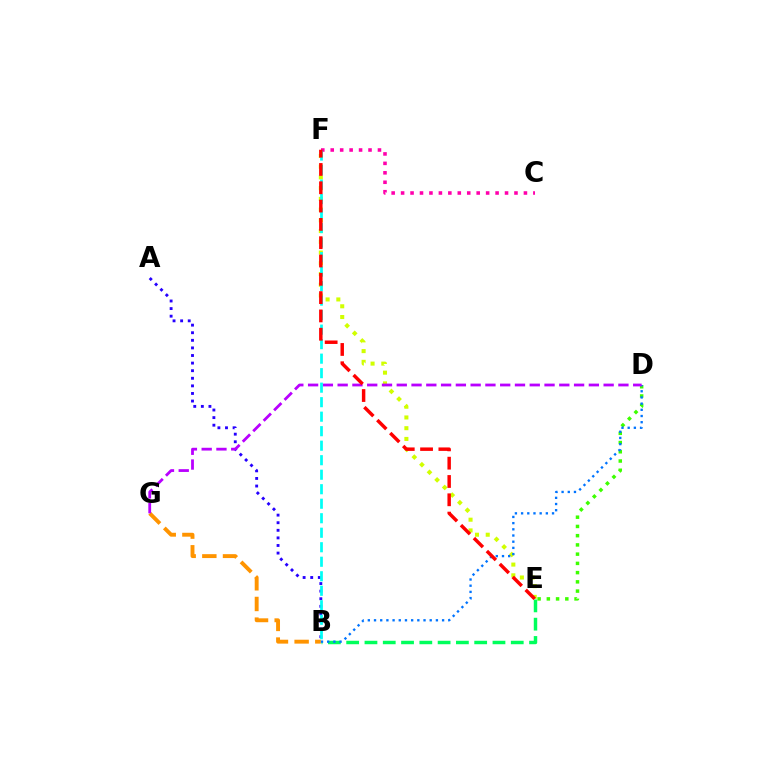{('B', 'E'): [{'color': '#00ff5c', 'line_style': 'dashed', 'thickness': 2.48}], ('C', 'F'): [{'color': '#ff00ac', 'line_style': 'dotted', 'thickness': 2.57}], ('E', 'F'): [{'color': '#d1ff00', 'line_style': 'dotted', 'thickness': 2.92}, {'color': '#ff0000', 'line_style': 'dashed', 'thickness': 2.49}], ('B', 'G'): [{'color': '#ff9400', 'line_style': 'dashed', 'thickness': 2.81}], ('D', 'E'): [{'color': '#3dff00', 'line_style': 'dotted', 'thickness': 2.51}], ('B', 'D'): [{'color': '#0074ff', 'line_style': 'dotted', 'thickness': 1.68}], ('A', 'B'): [{'color': '#2500ff', 'line_style': 'dotted', 'thickness': 2.06}], ('D', 'G'): [{'color': '#b900ff', 'line_style': 'dashed', 'thickness': 2.01}], ('B', 'F'): [{'color': '#00fff6', 'line_style': 'dashed', 'thickness': 1.97}]}